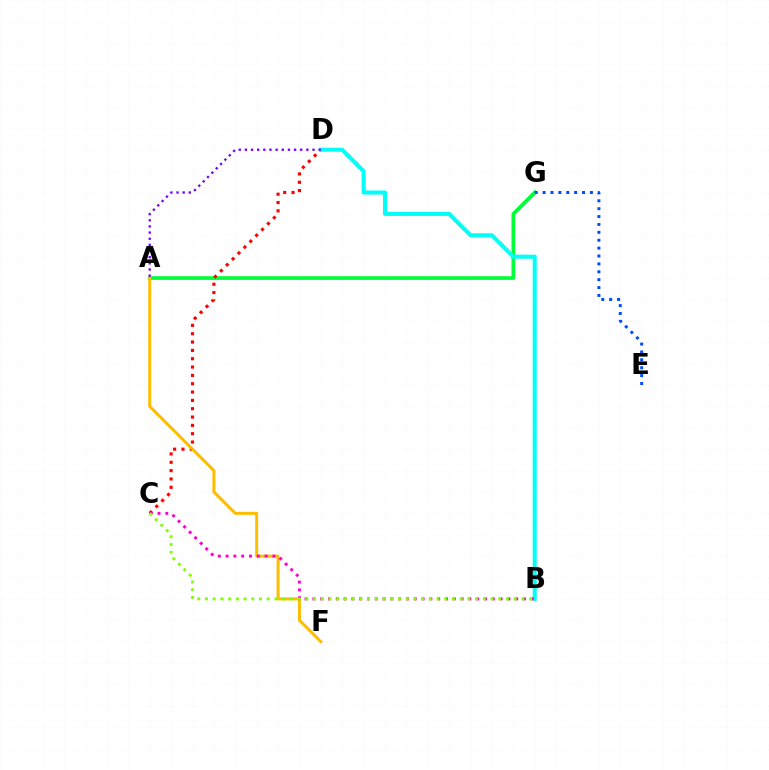{('A', 'G'): [{'color': '#00ff39', 'line_style': 'solid', 'thickness': 2.66}], ('C', 'D'): [{'color': '#ff0000', 'line_style': 'dotted', 'thickness': 2.26}], ('E', 'G'): [{'color': '#004bff', 'line_style': 'dotted', 'thickness': 2.14}], ('B', 'D'): [{'color': '#00fff6', 'line_style': 'solid', 'thickness': 2.9}], ('A', 'F'): [{'color': '#ffbd00', 'line_style': 'solid', 'thickness': 2.15}], ('A', 'D'): [{'color': '#7200ff', 'line_style': 'dotted', 'thickness': 1.67}], ('B', 'C'): [{'color': '#ff00cf', 'line_style': 'dotted', 'thickness': 2.12}, {'color': '#84ff00', 'line_style': 'dotted', 'thickness': 2.1}]}